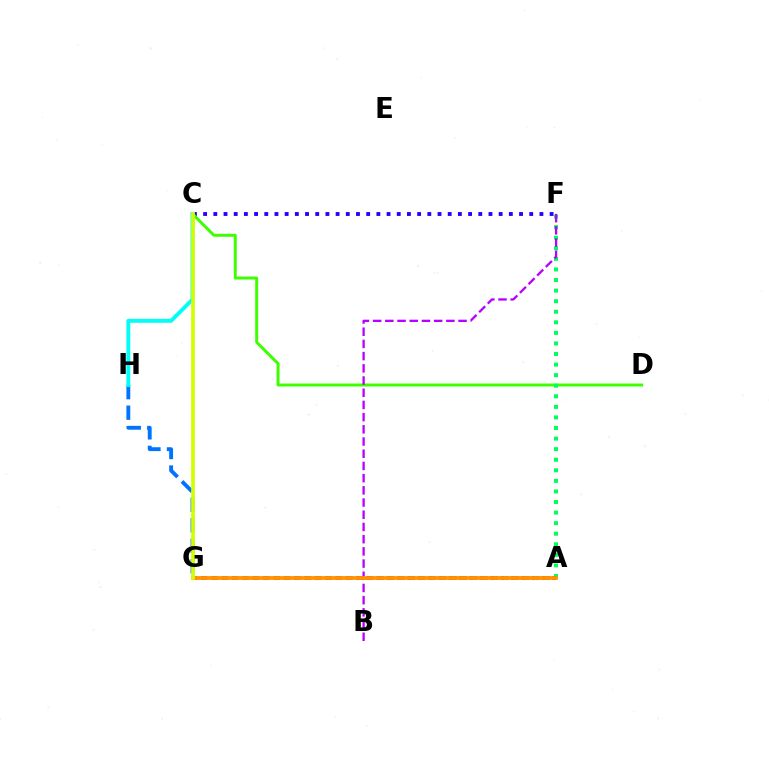{('C', 'F'): [{'color': '#2500ff', 'line_style': 'dotted', 'thickness': 2.77}], ('C', 'D'): [{'color': '#3dff00', 'line_style': 'solid', 'thickness': 2.14}], ('A', 'F'): [{'color': '#00ff5c', 'line_style': 'dotted', 'thickness': 2.87}], ('A', 'G'): [{'color': '#ff0000', 'line_style': 'dotted', 'thickness': 2.8}, {'color': '#ff00ac', 'line_style': 'dotted', 'thickness': 2.82}, {'color': '#ff9400', 'line_style': 'solid', 'thickness': 2.71}], ('B', 'F'): [{'color': '#b900ff', 'line_style': 'dashed', 'thickness': 1.66}], ('G', 'H'): [{'color': '#0074ff', 'line_style': 'dashed', 'thickness': 2.79}], ('C', 'H'): [{'color': '#00fff6', 'line_style': 'solid', 'thickness': 2.82}], ('C', 'G'): [{'color': '#d1ff00', 'line_style': 'solid', 'thickness': 2.65}]}